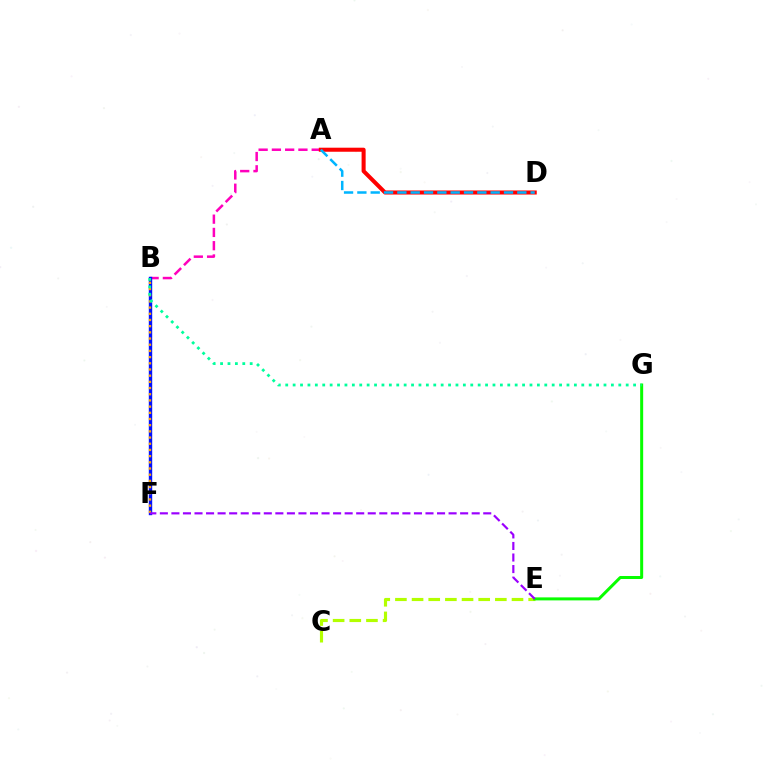{('A', 'B'): [{'color': '#ff00bd', 'line_style': 'dashed', 'thickness': 1.8}], ('B', 'F'): [{'color': '#0010ff', 'line_style': 'solid', 'thickness': 2.45}, {'color': '#ffa500', 'line_style': 'dotted', 'thickness': 1.68}], ('A', 'D'): [{'color': '#ff0000', 'line_style': 'solid', 'thickness': 2.92}, {'color': '#00b5ff', 'line_style': 'dashed', 'thickness': 1.81}], ('C', 'E'): [{'color': '#b3ff00', 'line_style': 'dashed', 'thickness': 2.26}], ('E', 'G'): [{'color': '#08ff00', 'line_style': 'solid', 'thickness': 2.16}], ('E', 'F'): [{'color': '#9b00ff', 'line_style': 'dashed', 'thickness': 1.57}], ('B', 'G'): [{'color': '#00ff9d', 'line_style': 'dotted', 'thickness': 2.01}]}